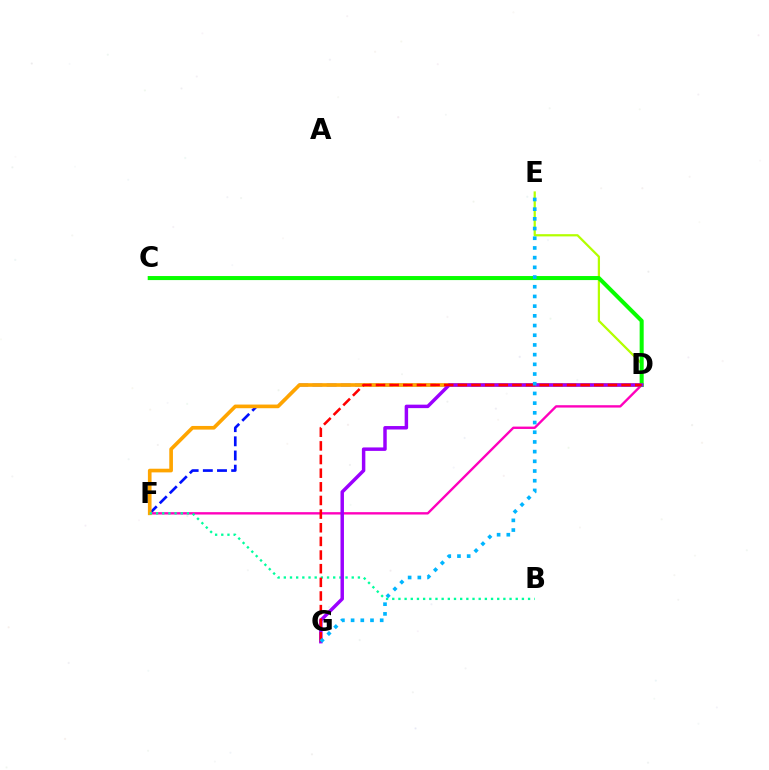{('D', 'F'): [{'color': '#0010ff', 'line_style': 'dashed', 'thickness': 1.93}, {'color': '#ff00bd', 'line_style': 'solid', 'thickness': 1.71}, {'color': '#ffa500', 'line_style': 'solid', 'thickness': 2.63}], ('D', 'E'): [{'color': '#b3ff00', 'line_style': 'solid', 'thickness': 1.61}], ('C', 'D'): [{'color': '#08ff00', 'line_style': 'solid', 'thickness': 2.91}], ('B', 'F'): [{'color': '#00ff9d', 'line_style': 'dotted', 'thickness': 1.68}], ('D', 'G'): [{'color': '#9b00ff', 'line_style': 'solid', 'thickness': 2.49}, {'color': '#ff0000', 'line_style': 'dashed', 'thickness': 1.85}], ('E', 'G'): [{'color': '#00b5ff', 'line_style': 'dotted', 'thickness': 2.64}]}